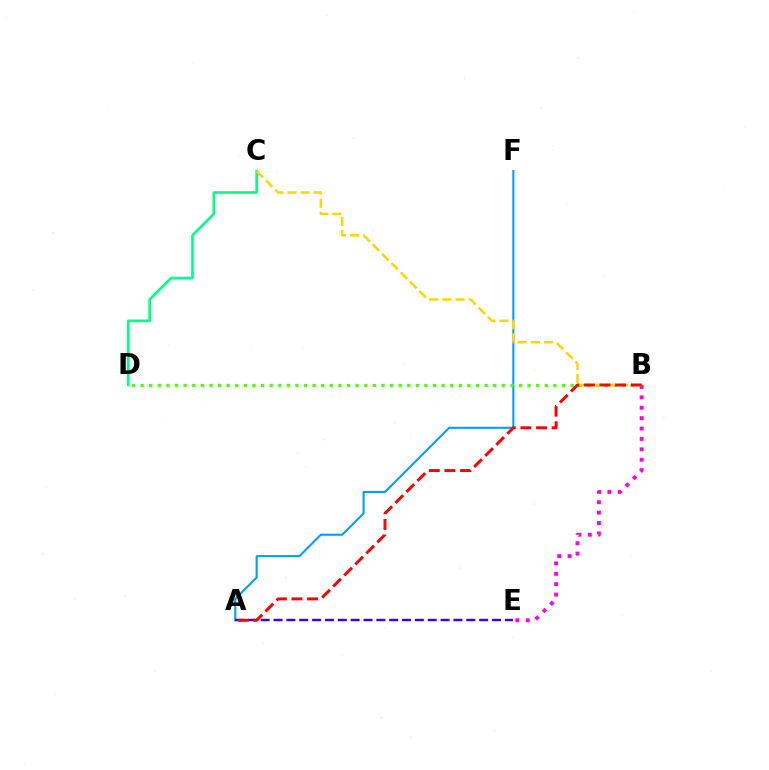{('A', 'F'): [{'color': '#009eff', 'line_style': 'solid', 'thickness': 1.51}], ('B', 'D'): [{'color': '#4fff00', 'line_style': 'dotted', 'thickness': 2.34}], ('A', 'E'): [{'color': '#3700ff', 'line_style': 'dashed', 'thickness': 1.75}], ('C', 'D'): [{'color': '#00ff86', 'line_style': 'solid', 'thickness': 1.91}], ('B', 'C'): [{'color': '#ffd500', 'line_style': 'dashed', 'thickness': 1.79}], ('A', 'B'): [{'color': '#ff0000', 'line_style': 'dashed', 'thickness': 2.12}], ('B', 'E'): [{'color': '#ff00ed', 'line_style': 'dotted', 'thickness': 2.82}]}